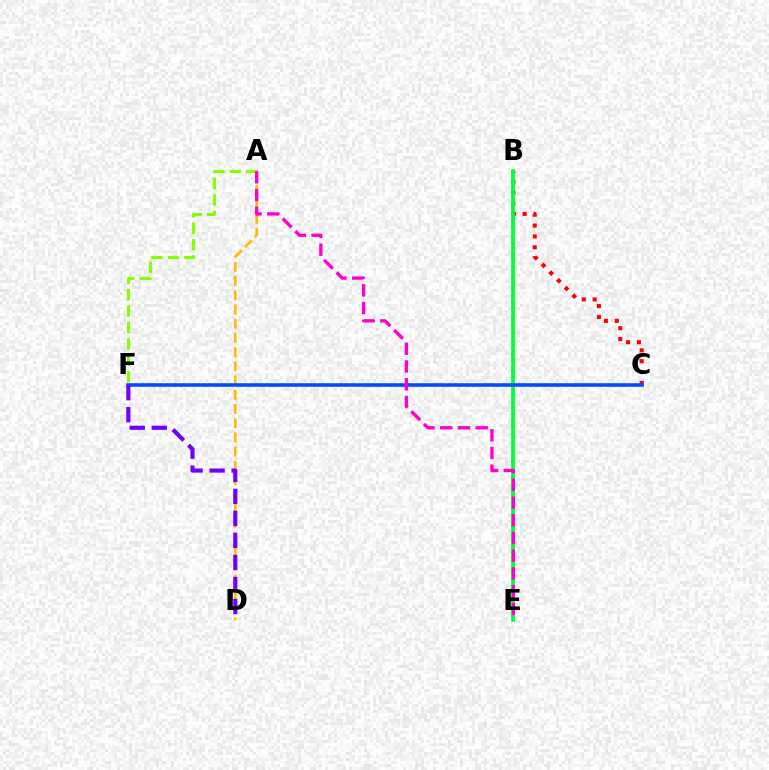{('A', 'D'): [{'color': '#ffbd00', 'line_style': 'dashed', 'thickness': 1.93}], ('C', 'F'): [{'color': '#00fff6', 'line_style': 'dotted', 'thickness': 1.74}, {'color': '#004bff', 'line_style': 'solid', 'thickness': 2.55}], ('B', 'C'): [{'color': '#ff0000', 'line_style': 'dotted', 'thickness': 2.96}], ('B', 'E'): [{'color': '#00ff39', 'line_style': 'solid', 'thickness': 2.69}], ('D', 'F'): [{'color': '#7200ff', 'line_style': 'dashed', 'thickness': 2.99}], ('A', 'F'): [{'color': '#84ff00', 'line_style': 'dashed', 'thickness': 2.23}], ('A', 'E'): [{'color': '#ff00cf', 'line_style': 'dashed', 'thickness': 2.41}]}